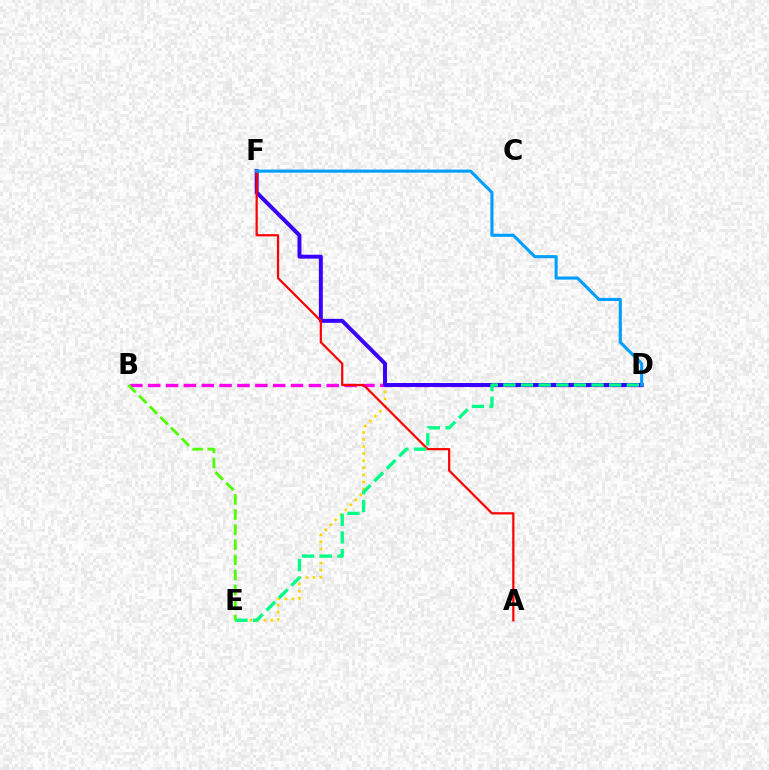{('D', 'E'): [{'color': '#ffd500', 'line_style': 'dotted', 'thickness': 1.92}, {'color': '#00ff86', 'line_style': 'dashed', 'thickness': 2.39}], ('B', 'D'): [{'color': '#ff00ed', 'line_style': 'dashed', 'thickness': 2.43}], ('D', 'F'): [{'color': '#3700ff', 'line_style': 'solid', 'thickness': 2.84}, {'color': '#009eff', 'line_style': 'solid', 'thickness': 2.23}], ('A', 'F'): [{'color': '#ff0000', 'line_style': 'solid', 'thickness': 1.6}], ('B', 'E'): [{'color': '#4fff00', 'line_style': 'dashed', 'thickness': 2.05}]}